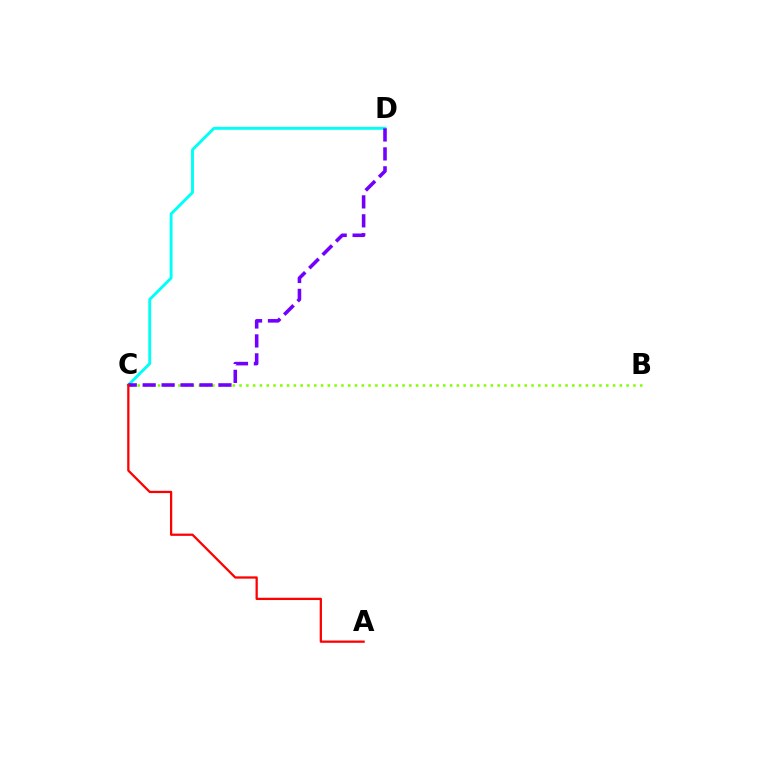{('B', 'C'): [{'color': '#84ff00', 'line_style': 'dotted', 'thickness': 1.85}], ('C', 'D'): [{'color': '#00fff6', 'line_style': 'solid', 'thickness': 2.09}, {'color': '#7200ff', 'line_style': 'dashed', 'thickness': 2.57}], ('A', 'C'): [{'color': '#ff0000', 'line_style': 'solid', 'thickness': 1.63}]}